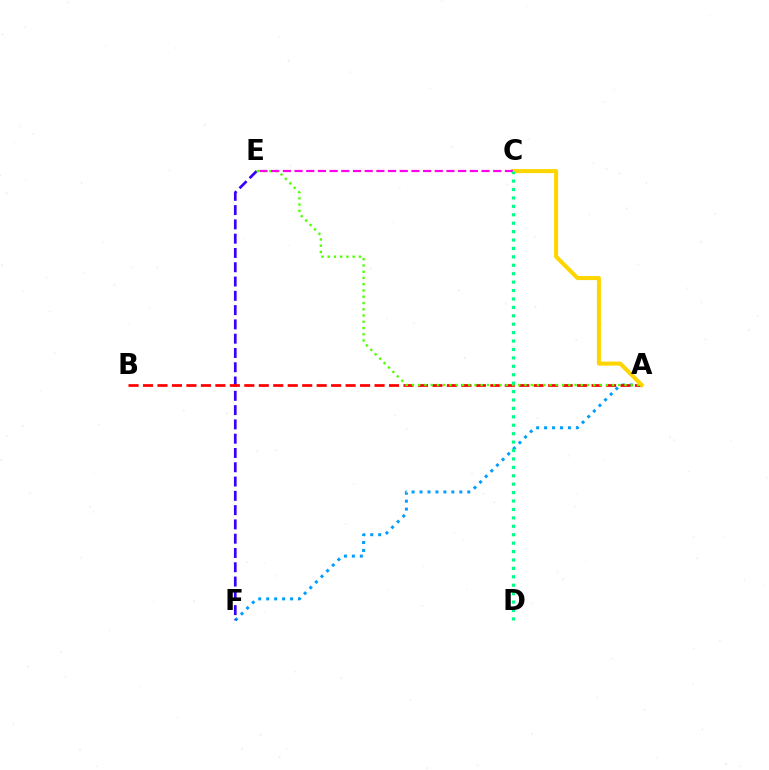{('A', 'F'): [{'color': '#009eff', 'line_style': 'dotted', 'thickness': 2.16}], ('E', 'F'): [{'color': '#3700ff', 'line_style': 'dashed', 'thickness': 1.94}], ('A', 'B'): [{'color': '#ff0000', 'line_style': 'dashed', 'thickness': 1.97}], ('A', 'E'): [{'color': '#4fff00', 'line_style': 'dotted', 'thickness': 1.7}], ('A', 'C'): [{'color': '#ffd500', 'line_style': 'solid', 'thickness': 2.91}], ('C', 'E'): [{'color': '#ff00ed', 'line_style': 'dashed', 'thickness': 1.59}], ('C', 'D'): [{'color': '#00ff86', 'line_style': 'dotted', 'thickness': 2.29}]}